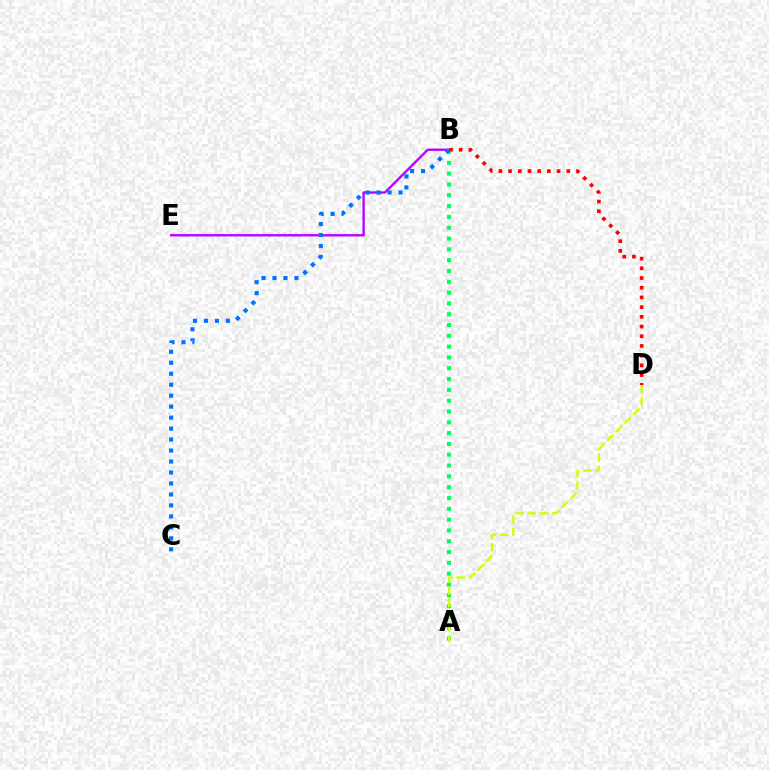{('B', 'E'): [{'color': '#b900ff', 'line_style': 'solid', 'thickness': 1.69}], ('A', 'B'): [{'color': '#00ff5c', 'line_style': 'dotted', 'thickness': 2.94}], ('B', 'D'): [{'color': '#ff0000', 'line_style': 'dotted', 'thickness': 2.64}], ('A', 'D'): [{'color': '#d1ff00', 'line_style': 'dashed', 'thickness': 1.67}], ('B', 'C'): [{'color': '#0074ff', 'line_style': 'dotted', 'thickness': 2.98}]}